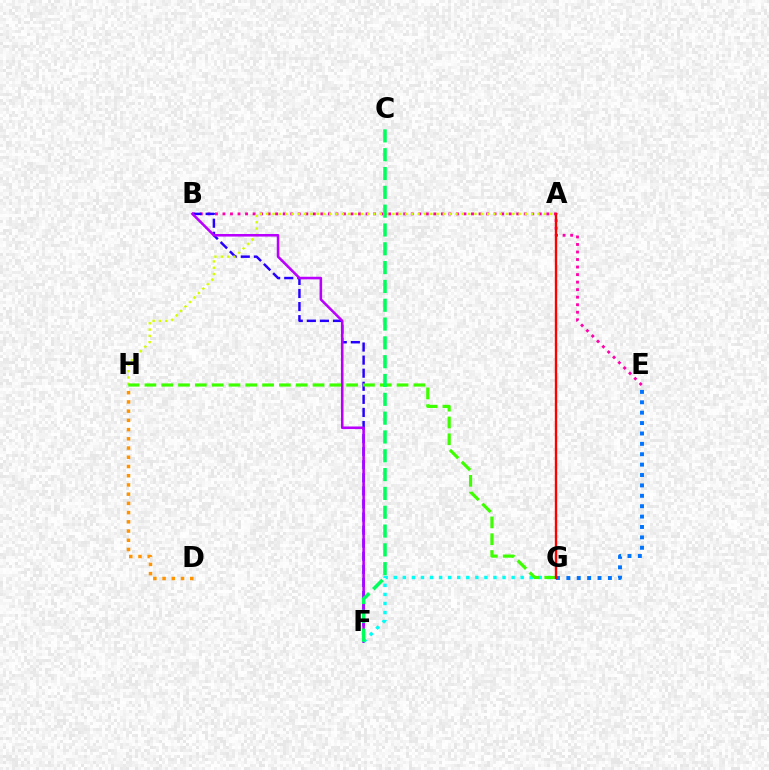{('B', 'E'): [{'color': '#ff00ac', 'line_style': 'dotted', 'thickness': 2.05}], ('B', 'F'): [{'color': '#2500ff', 'line_style': 'dashed', 'thickness': 1.78}, {'color': '#b900ff', 'line_style': 'solid', 'thickness': 1.86}], ('A', 'H'): [{'color': '#d1ff00', 'line_style': 'dotted', 'thickness': 1.71}], ('F', 'G'): [{'color': '#00fff6', 'line_style': 'dotted', 'thickness': 2.46}], ('D', 'H'): [{'color': '#ff9400', 'line_style': 'dotted', 'thickness': 2.51}], ('E', 'G'): [{'color': '#0074ff', 'line_style': 'dotted', 'thickness': 2.82}], ('G', 'H'): [{'color': '#3dff00', 'line_style': 'dashed', 'thickness': 2.28}], ('C', 'F'): [{'color': '#00ff5c', 'line_style': 'dashed', 'thickness': 2.56}], ('A', 'G'): [{'color': '#ff0000', 'line_style': 'solid', 'thickness': 1.71}]}